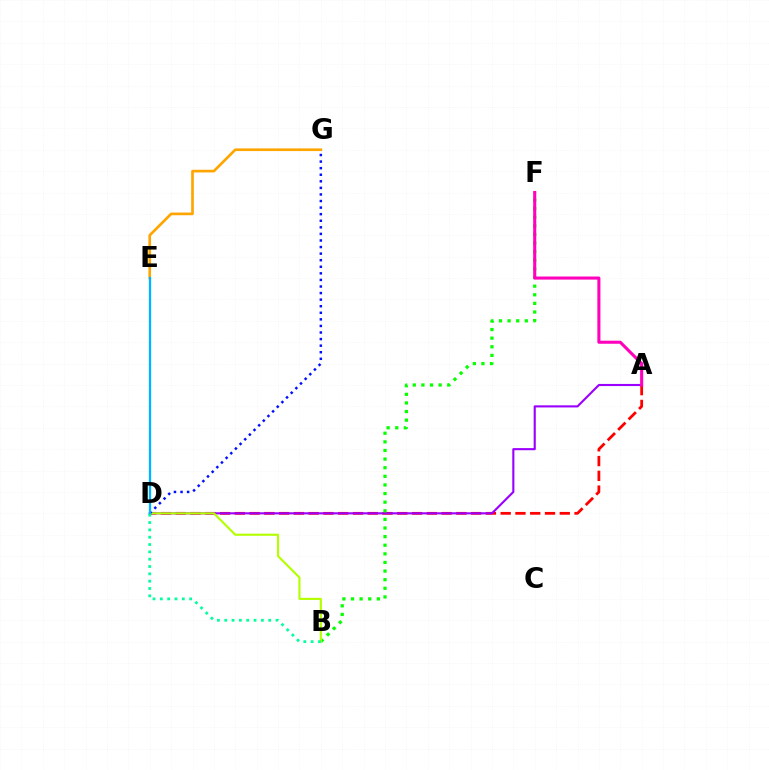{('A', 'D'): [{'color': '#ff0000', 'line_style': 'dashed', 'thickness': 2.01}, {'color': '#9b00ff', 'line_style': 'solid', 'thickness': 1.53}], ('B', 'F'): [{'color': '#08ff00', 'line_style': 'dotted', 'thickness': 2.34}], ('E', 'G'): [{'color': '#ffa500', 'line_style': 'solid', 'thickness': 1.93}], ('B', 'D'): [{'color': '#b3ff00', 'line_style': 'solid', 'thickness': 1.53}, {'color': '#00ff9d', 'line_style': 'dotted', 'thickness': 1.99}], ('A', 'F'): [{'color': '#ff00bd', 'line_style': 'solid', 'thickness': 2.21}], ('D', 'G'): [{'color': '#0010ff', 'line_style': 'dotted', 'thickness': 1.79}], ('D', 'E'): [{'color': '#00b5ff', 'line_style': 'solid', 'thickness': 1.67}]}